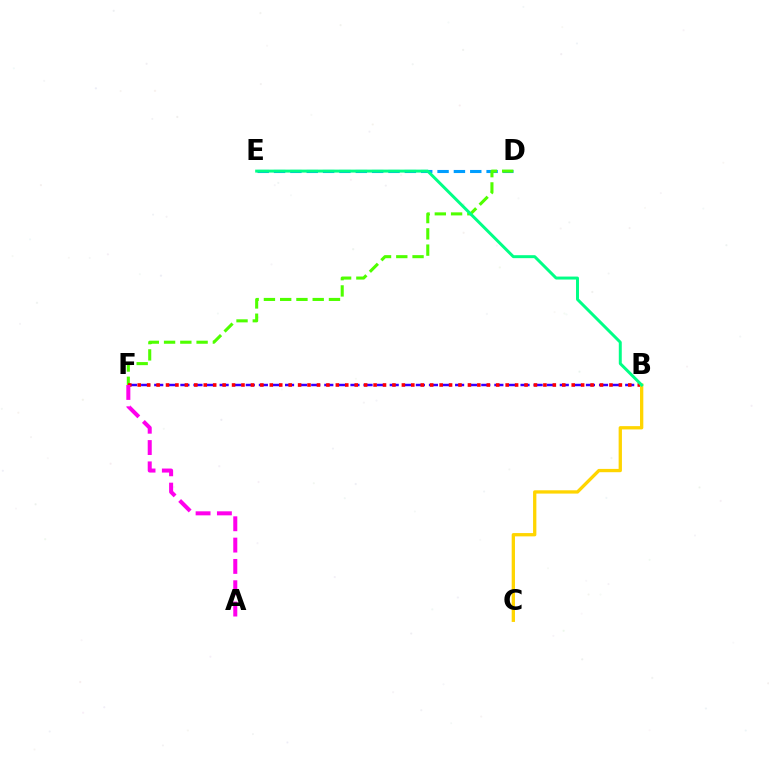{('D', 'E'): [{'color': '#009eff', 'line_style': 'dashed', 'thickness': 2.22}], ('D', 'F'): [{'color': '#4fff00', 'line_style': 'dashed', 'thickness': 2.21}], ('B', 'F'): [{'color': '#3700ff', 'line_style': 'dashed', 'thickness': 1.78}, {'color': '#ff0000', 'line_style': 'dotted', 'thickness': 2.56}], ('A', 'F'): [{'color': '#ff00ed', 'line_style': 'dashed', 'thickness': 2.9}], ('B', 'C'): [{'color': '#ffd500', 'line_style': 'solid', 'thickness': 2.38}], ('B', 'E'): [{'color': '#00ff86', 'line_style': 'solid', 'thickness': 2.14}]}